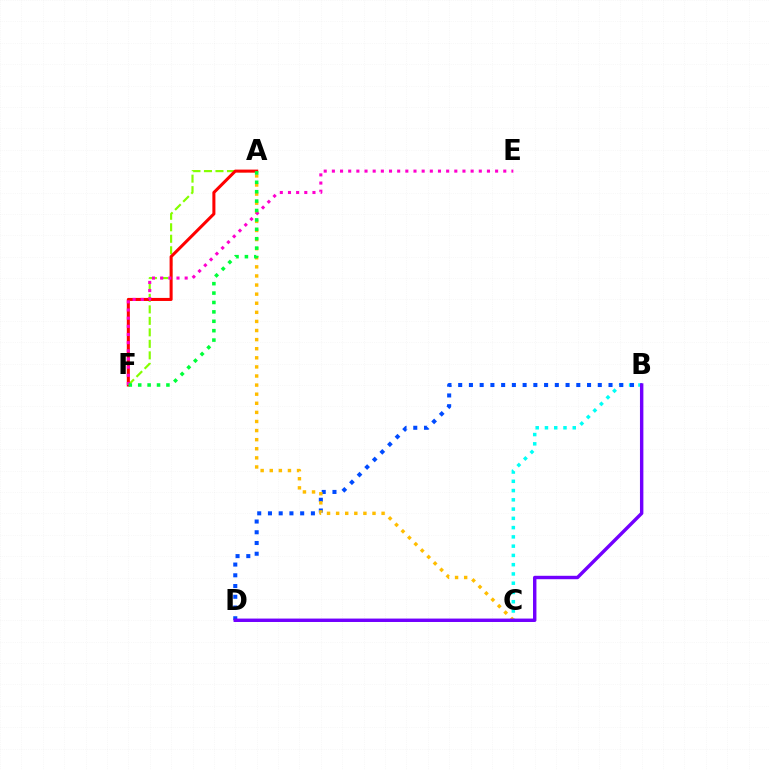{('A', 'F'): [{'color': '#84ff00', 'line_style': 'dashed', 'thickness': 1.56}, {'color': '#ff0000', 'line_style': 'solid', 'thickness': 2.19}, {'color': '#00ff39', 'line_style': 'dotted', 'thickness': 2.55}], ('B', 'C'): [{'color': '#00fff6', 'line_style': 'dotted', 'thickness': 2.52}], ('B', 'D'): [{'color': '#004bff', 'line_style': 'dotted', 'thickness': 2.92}, {'color': '#7200ff', 'line_style': 'solid', 'thickness': 2.46}], ('A', 'C'): [{'color': '#ffbd00', 'line_style': 'dotted', 'thickness': 2.47}], ('E', 'F'): [{'color': '#ff00cf', 'line_style': 'dotted', 'thickness': 2.22}]}